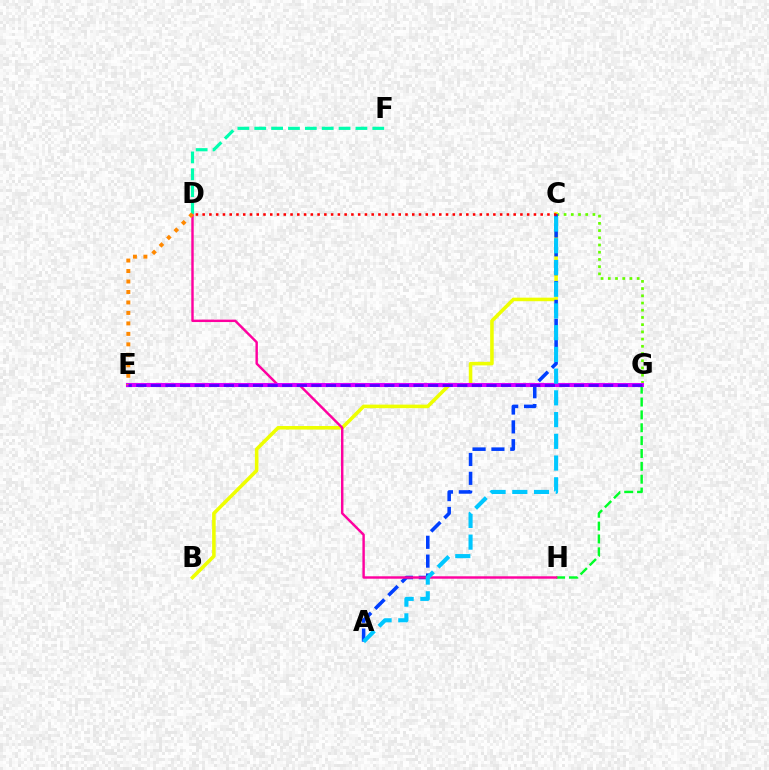{('G', 'H'): [{'color': '#00ff27', 'line_style': 'dashed', 'thickness': 1.75}], ('C', 'G'): [{'color': '#66ff00', 'line_style': 'dotted', 'thickness': 1.96}], ('B', 'C'): [{'color': '#eeff00', 'line_style': 'solid', 'thickness': 2.56}], ('A', 'C'): [{'color': '#003fff', 'line_style': 'dashed', 'thickness': 2.56}, {'color': '#00c7ff', 'line_style': 'dashed', 'thickness': 2.95}], ('D', 'H'): [{'color': '#ff00a0', 'line_style': 'solid', 'thickness': 1.75}], ('D', 'F'): [{'color': '#00ffaf', 'line_style': 'dashed', 'thickness': 2.29}], ('E', 'G'): [{'color': '#d600ff', 'line_style': 'solid', 'thickness': 2.94}, {'color': '#4f00ff', 'line_style': 'dashed', 'thickness': 1.98}], ('D', 'E'): [{'color': '#ff8800', 'line_style': 'dotted', 'thickness': 2.85}], ('C', 'D'): [{'color': '#ff0000', 'line_style': 'dotted', 'thickness': 1.84}]}